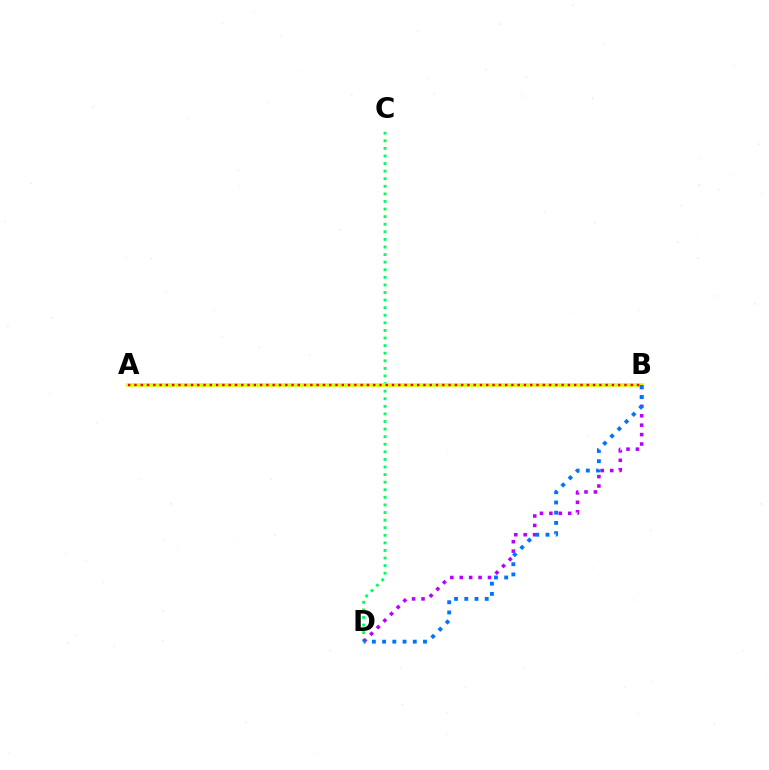{('C', 'D'): [{'color': '#00ff5c', 'line_style': 'dotted', 'thickness': 2.06}], ('B', 'D'): [{'color': '#b900ff', 'line_style': 'dotted', 'thickness': 2.56}, {'color': '#0074ff', 'line_style': 'dotted', 'thickness': 2.78}], ('A', 'B'): [{'color': '#d1ff00', 'line_style': 'solid', 'thickness': 2.57}, {'color': '#ff0000', 'line_style': 'dotted', 'thickness': 1.71}]}